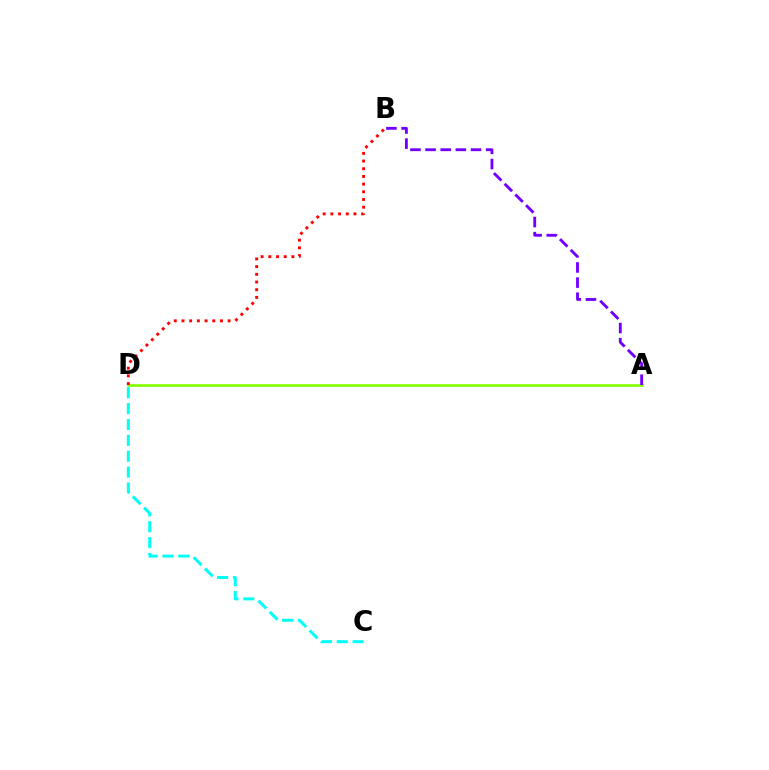{('C', 'D'): [{'color': '#00fff6', 'line_style': 'dashed', 'thickness': 2.16}], ('A', 'D'): [{'color': '#84ff00', 'line_style': 'solid', 'thickness': 1.9}], ('B', 'D'): [{'color': '#ff0000', 'line_style': 'dotted', 'thickness': 2.09}], ('A', 'B'): [{'color': '#7200ff', 'line_style': 'dashed', 'thickness': 2.06}]}